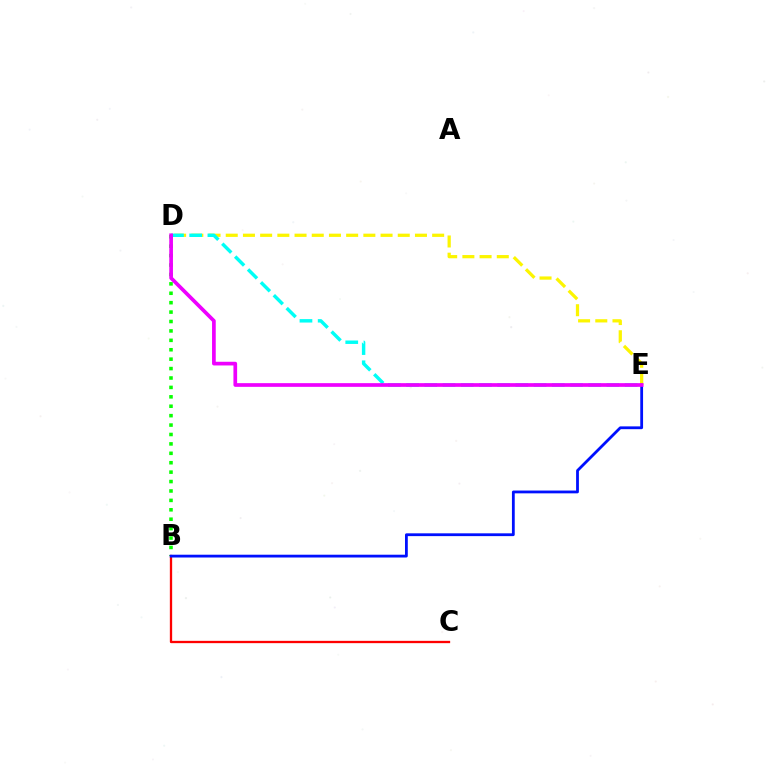{('B', 'C'): [{'color': '#ff0000', 'line_style': 'solid', 'thickness': 1.66}], ('B', 'D'): [{'color': '#08ff00', 'line_style': 'dotted', 'thickness': 2.56}], ('D', 'E'): [{'color': '#fcf500', 'line_style': 'dashed', 'thickness': 2.34}, {'color': '#00fff6', 'line_style': 'dashed', 'thickness': 2.47}, {'color': '#ee00ff', 'line_style': 'solid', 'thickness': 2.66}], ('B', 'E'): [{'color': '#0010ff', 'line_style': 'solid', 'thickness': 2.01}]}